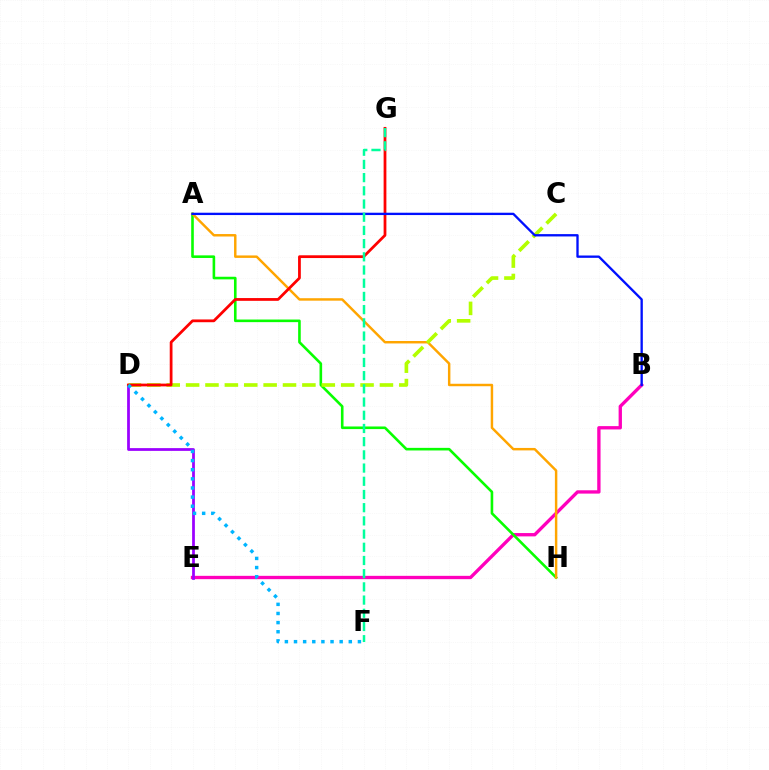{('B', 'E'): [{'color': '#ff00bd', 'line_style': 'solid', 'thickness': 2.4}], ('D', 'E'): [{'color': '#9b00ff', 'line_style': 'solid', 'thickness': 1.99}], ('A', 'H'): [{'color': '#08ff00', 'line_style': 'solid', 'thickness': 1.88}, {'color': '#ffa500', 'line_style': 'solid', 'thickness': 1.77}], ('C', 'D'): [{'color': '#b3ff00', 'line_style': 'dashed', 'thickness': 2.63}], ('D', 'G'): [{'color': '#ff0000', 'line_style': 'solid', 'thickness': 1.99}], ('A', 'B'): [{'color': '#0010ff', 'line_style': 'solid', 'thickness': 1.68}], ('F', 'G'): [{'color': '#00ff9d', 'line_style': 'dashed', 'thickness': 1.79}], ('D', 'F'): [{'color': '#00b5ff', 'line_style': 'dotted', 'thickness': 2.48}]}